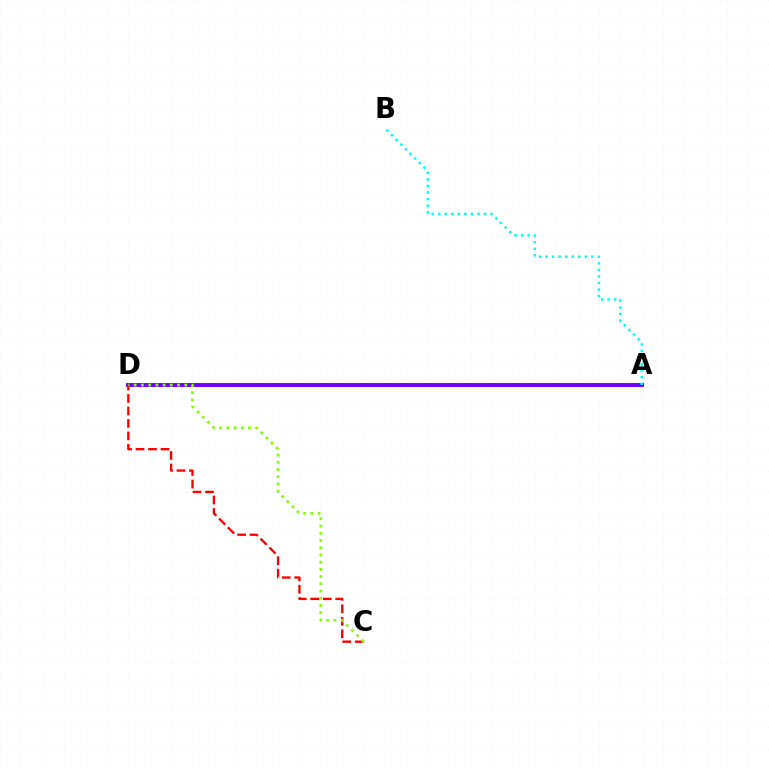{('A', 'D'): [{'color': '#7200ff', 'line_style': 'solid', 'thickness': 2.81}], ('C', 'D'): [{'color': '#ff0000', 'line_style': 'dashed', 'thickness': 1.69}, {'color': '#84ff00', 'line_style': 'dotted', 'thickness': 1.96}], ('A', 'B'): [{'color': '#00fff6', 'line_style': 'dotted', 'thickness': 1.78}]}